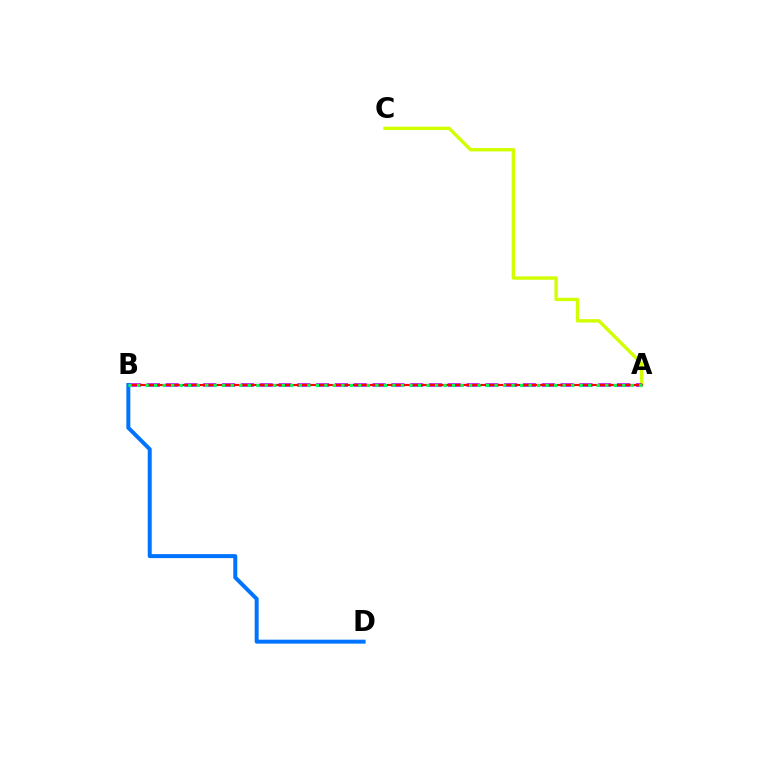{('A', 'C'): [{'color': '#d1ff00', 'line_style': 'solid', 'thickness': 2.43}], ('A', 'B'): [{'color': '#b900ff', 'line_style': 'dashed', 'thickness': 2.56}, {'color': '#ff0000', 'line_style': 'solid', 'thickness': 1.56}, {'color': '#00ff5c', 'line_style': 'dotted', 'thickness': 2.31}], ('B', 'D'): [{'color': '#0074ff', 'line_style': 'solid', 'thickness': 2.86}]}